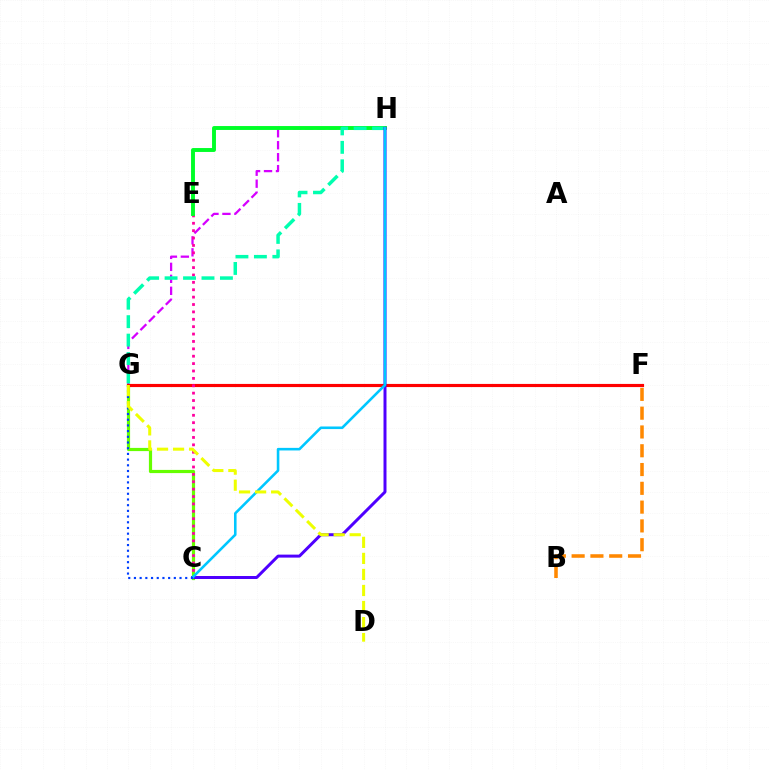{('C', 'G'): [{'color': '#66ff00', 'line_style': 'solid', 'thickness': 2.3}, {'color': '#003fff', 'line_style': 'dotted', 'thickness': 1.55}], ('G', 'H'): [{'color': '#d600ff', 'line_style': 'dashed', 'thickness': 1.63}, {'color': '#00ffaf', 'line_style': 'dashed', 'thickness': 2.51}], ('F', 'G'): [{'color': '#ff0000', 'line_style': 'solid', 'thickness': 2.27}], ('B', 'F'): [{'color': '#ff8800', 'line_style': 'dashed', 'thickness': 2.55}], ('C', 'E'): [{'color': '#ff00a0', 'line_style': 'dotted', 'thickness': 2.01}], ('E', 'H'): [{'color': '#00ff27', 'line_style': 'solid', 'thickness': 2.81}], ('C', 'H'): [{'color': '#4f00ff', 'line_style': 'solid', 'thickness': 2.15}, {'color': '#00c7ff', 'line_style': 'solid', 'thickness': 1.86}], ('D', 'G'): [{'color': '#eeff00', 'line_style': 'dashed', 'thickness': 2.18}]}